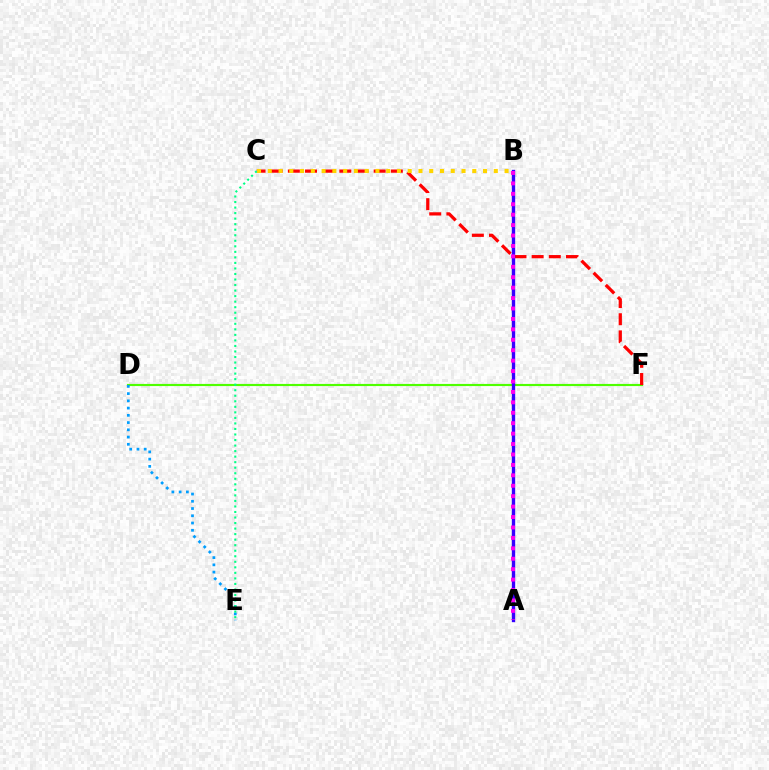{('D', 'F'): [{'color': '#4fff00', 'line_style': 'solid', 'thickness': 1.55}], ('D', 'E'): [{'color': '#009eff', 'line_style': 'dotted', 'thickness': 1.97}], ('C', 'F'): [{'color': '#ff0000', 'line_style': 'dashed', 'thickness': 2.33}], ('B', 'C'): [{'color': '#ffd500', 'line_style': 'dotted', 'thickness': 2.92}], ('A', 'B'): [{'color': '#3700ff', 'line_style': 'solid', 'thickness': 2.42}, {'color': '#ff00ed', 'line_style': 'dotted', 'thickness': 2.83}], ('C', 'E'): [{'color': '#00ff86', 'line_style': 'dotted', 'thickness': 1.5}]}